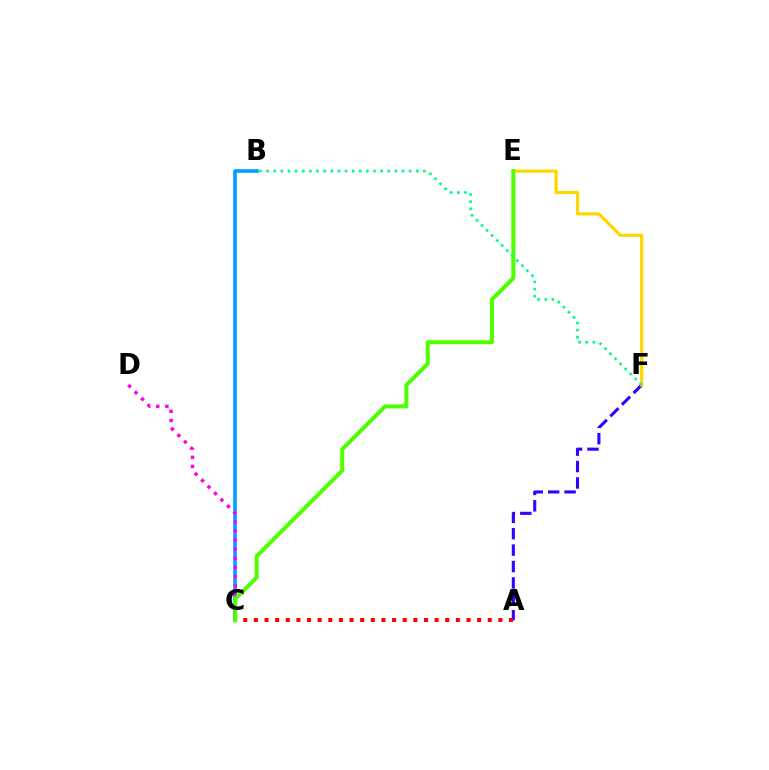{('A', 'F'): [{'color': '#3700ff', 'line_style': 'dashed', 'thickness': 2.23}], ('B', 'C'): [{'color': '#009eff', 'line_style': 'solid', 'thickness': 2.57}], ('E', 'F'): [{'color': '#ffd500', 'line_style': 'solid', 'thickness': 2.29}], ('A', 'C'): [{'color': '#ff0000', 'line_style': 'dotted', 'thickness': 2.89}], ('C', 'D'): [{'color': '#ff00ed', 'line_style': 'dotted', 'thickness': 2.48}], ('C', 'E'): [{'color': '#4fff00', 'line_style': 'solid', 'thickness': 2.88}], ('B', 'F'): [{'color': '#00ff86', 'line_style': 'dotted', 'thickness': 1.94}]}